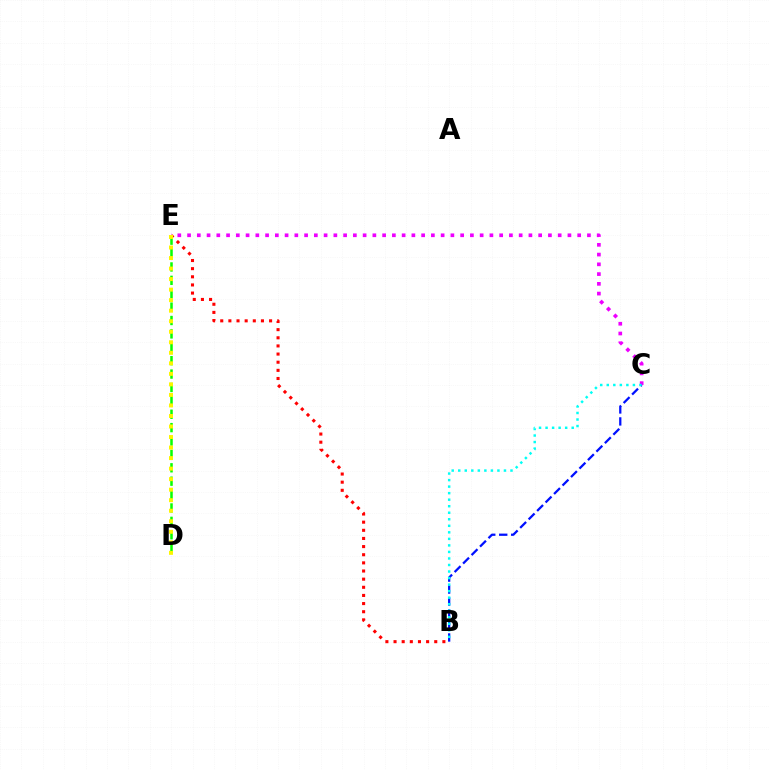{('B', 'E'): [{'color': '#ff0000', 'line_style': 'dotted', 'thickness': 2.21}], ('D', 'E'): [{'color': '#08ff00', 'line_style': 'dashed', 'thickness': 1.82}, {'color': '#fcf500', 'line_style': 'dotted', 'thickness': 2.86}], ('C', 'E'): [{'color': '#ee00ff', 'line_style': 'dotted', 'thickness': 2.65}], ('B', 'C'): [{'color': '#0010ff', 'line_style': 'dashed', 'thickness': 1.63}, {'color': '#00fff6', 'line_style': 'dotted', 'thickness': 1.77}]}